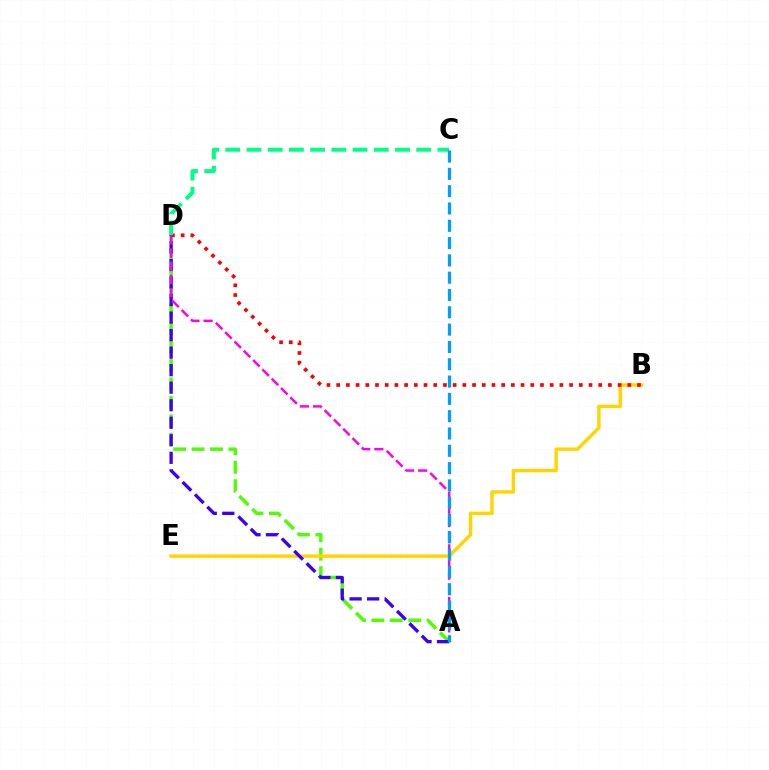{('A', 'D'): [{'color': '#4fff00', 'line_style': 'dashed', 'thickness': 2.5}, {'color': '#3700ff', 'line_style': 'dashed', 'thickness': 2.38}, {'color': '#ff00ed', 'line_style': 'dashed', 'thickness': 1.79}], ('B', 'E'): [{'color': '#ffd500', 'line_style': 'solid', 'thickness': 2.47}], ('B', 'D'): [{'color': '#ff0000', 'line_style': 'dotted', 'thickness': 2.64}], ('C', 'D'): [{'color': '#00ff86', 'line_style': 'dashed', 'thickness': 2.88}], ('A', 'C'): [{'color': '#009eff', 'line_style': 'dashed', 'thickness': 2.35}]}